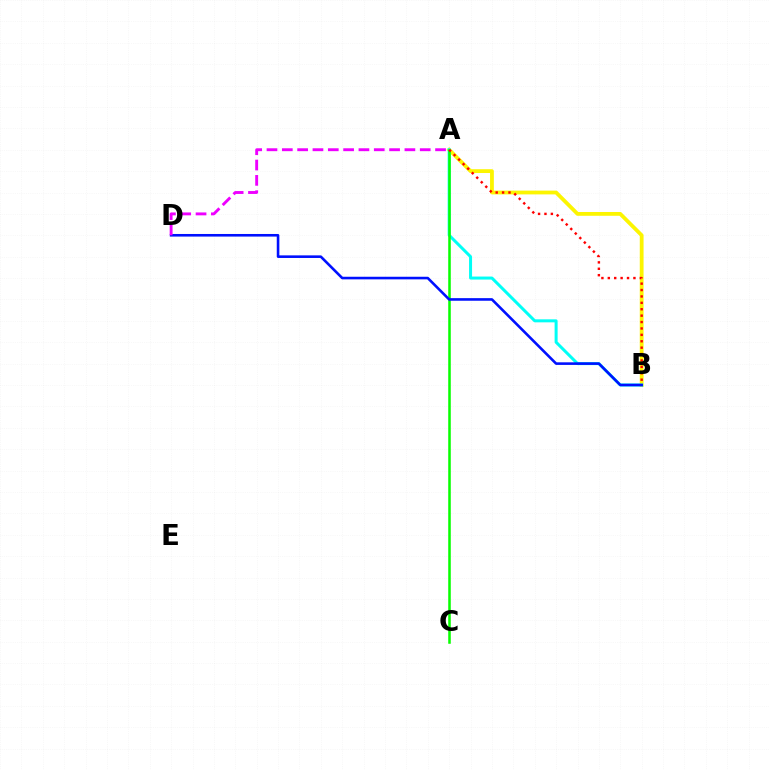{('A', 'B'): [{'color': '#fcf500', 'line_style': 'solid', 'thickness': 2.73}, {'color': '#00fff6', 'line_style': 'solid', 'thickness': 2.16}, {'color': '#ff0000', 'line_style': 'dotted', 'thickness': 1.74}], ('A', 'C'): [{'color': '#08ff00', 'line_style': 'solid', 'thickness': 1.83}], ('B', 'D'): [{'color': '#0010ff', 'line_style': 'solid', 'thickness': 1.87}], ('A', 'D'): [{'color': '#ee00ff', 'line_style': 'dashed', 'thickness': 2.08}]}